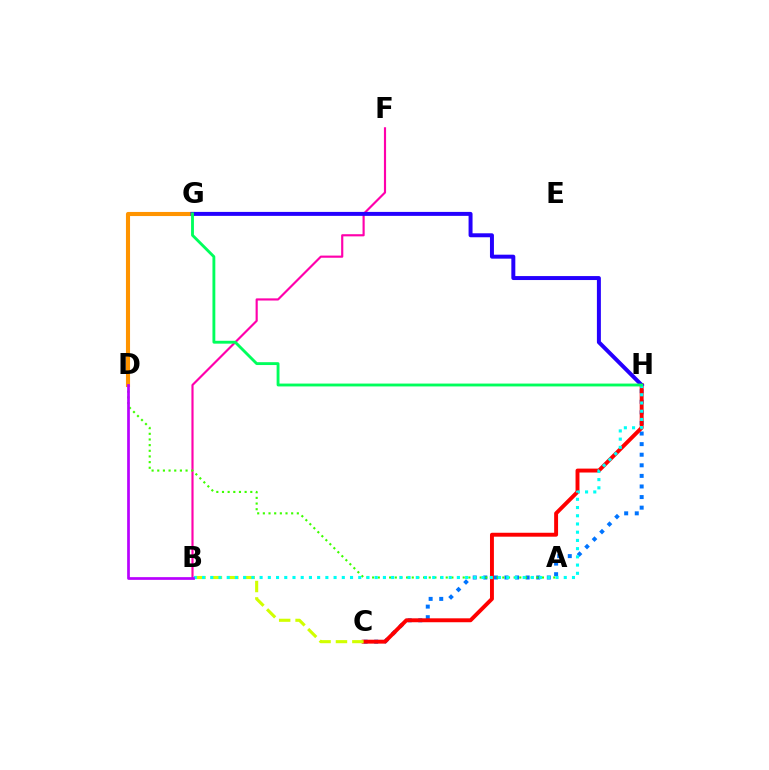{('C', 'H'): [{'color': '#0074ff', 'line_style': 'dotted', 'thickness': 2.88}, {'color': '#ff0000', 'line_style': 'solid', 'thickness': 2.82}], ('B', 'F'): [{'color': '#ff00ac', 'line_style': 'solid', 'thickness': 1.55}], ('A', 'D'): [{'color': '#3dff00', 'line_style': 'dotted', 'thickness': 1.54}], ('D', 'G'): [{'color': '#ff9400', 'line_style': 'solid', 'thickness': 2.95}], ('B', 'C'): [{'color': '#d1ff00', 'line_style': 'dashed', 'thickness': 2.23}], ('G', 'H'): [{'color': '#2500ff', 'line_style': 'solid', 'thickness': 2.86}, {'color': '#00ff5c', 'line_style': 'solid', 'thickness': 2.06}], ('B', 'H'): [{'color': '#00fff6', 'line_style': 'dotted', 'thickness': 2.23}], ('B', 'D'): [{'color': '#b900ff', 'line_style': 'solid', 'thickness': 1.95}]}